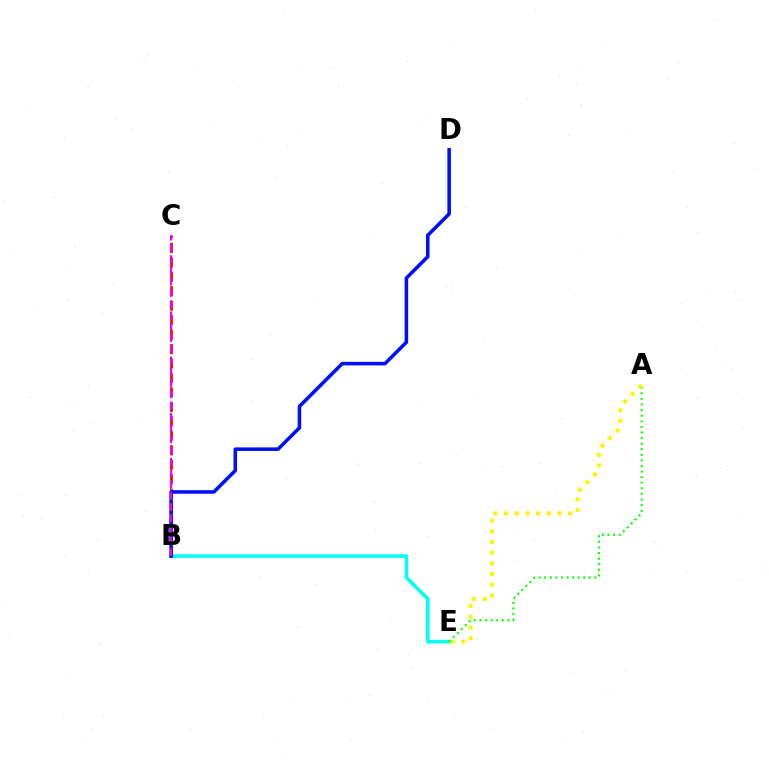{('B', 'E'): [{'color': '#00fff6', 'line_style': 'solid', 'thickness': 2.6}], ('A', 'E'): [{'color': '#08ff00', 'line_style': 'dotted', 'thickness': 1.52}, {'color': '#fcf500', 'line_style': 'dotted', 'thickness': 2.9}], ('B', 'C'): [{'color': '#ff0000', 'line_style': 'dashed', 'thickness': 1.96}, {'color': '#ee00ff', 'line_style': 'dashed', 'thickness': 1.53}], ('B', 'D'): [{'color': '#0010ff', 'line_style': 'solid', 'thickness': 2.56}]}